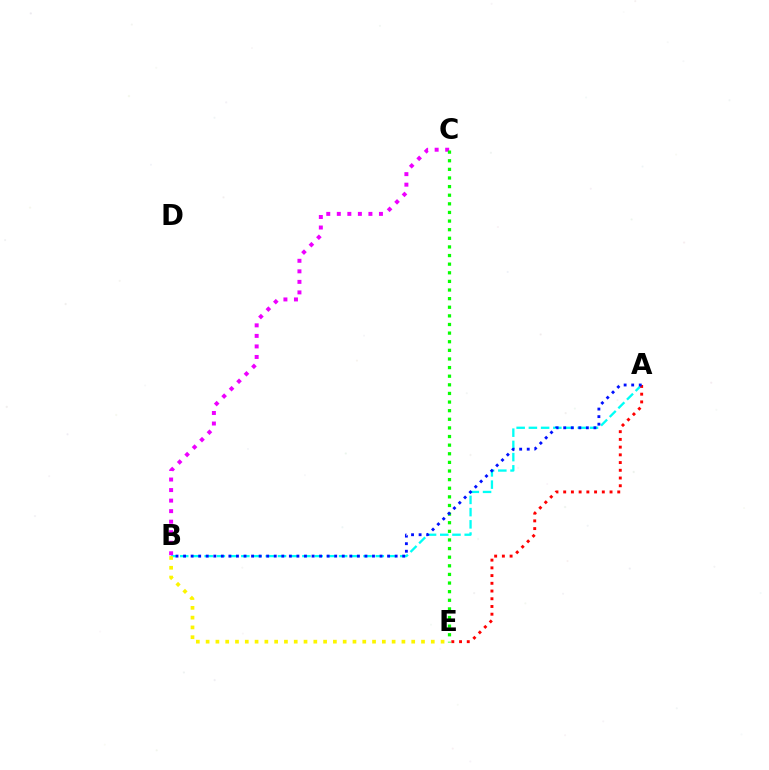{('A', 'B'): [{'color': '#00fff6', 'line_style': 'dashed', 'thickness': 1.66}, {'color': '#0010ff', 'line_style': 'dotted', 'thickness': 2.05}], ('B', 'C'): [{'color': '#ee00ff', 'line_style': 'dotted', 'thickness': 2.86}], ('A', 'E'): [{'color': '#ff0000', 'line_style': 'dotted', 'thickness': 2.1}], ('C', 'E'): [{'color': '#08ff00', 'line_style': 'dotted', 'thickness': 2.34}], ('B', 'E'): [{'color': '#fcf500', 'line_style': 'dotted', 'thickness': 2.66}]}